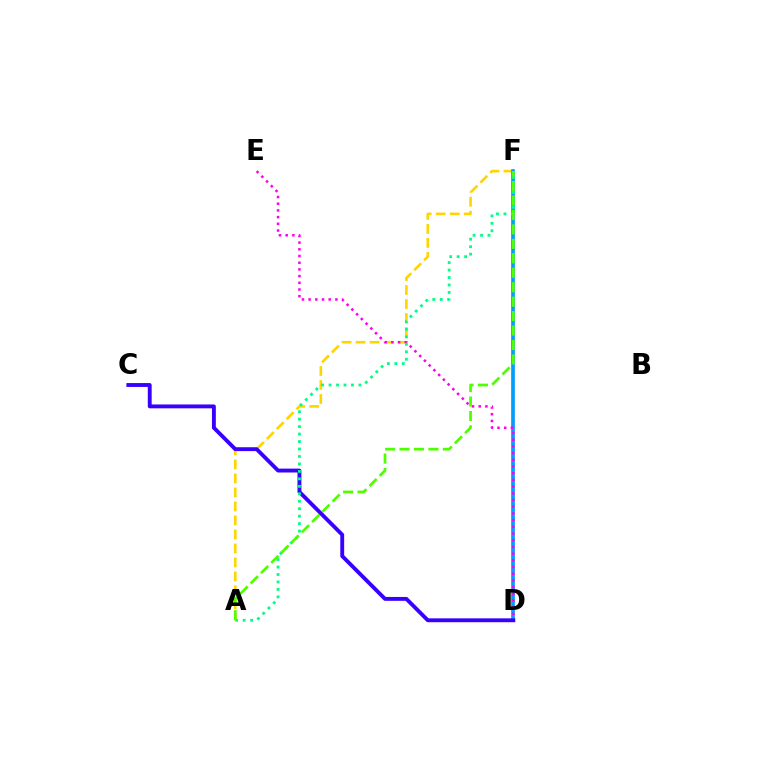{('D', 'F'): [{'color': '#ff0000', 'line_style': 'solid', 'thickness': 1.63}, {'color': '#009eff', 'line_style': 'solid', 'thickness': 2.62}], ('A', 'F'): [{'color': '#ffd500', 'line_style': 'dashed', 'thickness': 1.9}, {'color': '#00ff86', 'line_style': 'dotted', 'thickness': 2.03}, {'color': '#4fff00', 'line_style': 'dashed', 'thickness': 1.96}], ('D', 'E'): [{'color': '#ff00ed', 'line_style': 'dotted', 'thickness': 1.82}], ('C', 'D'): [{'color': '#3700ff', 'line_style': 'solid', 'thickness': 2.79}]}